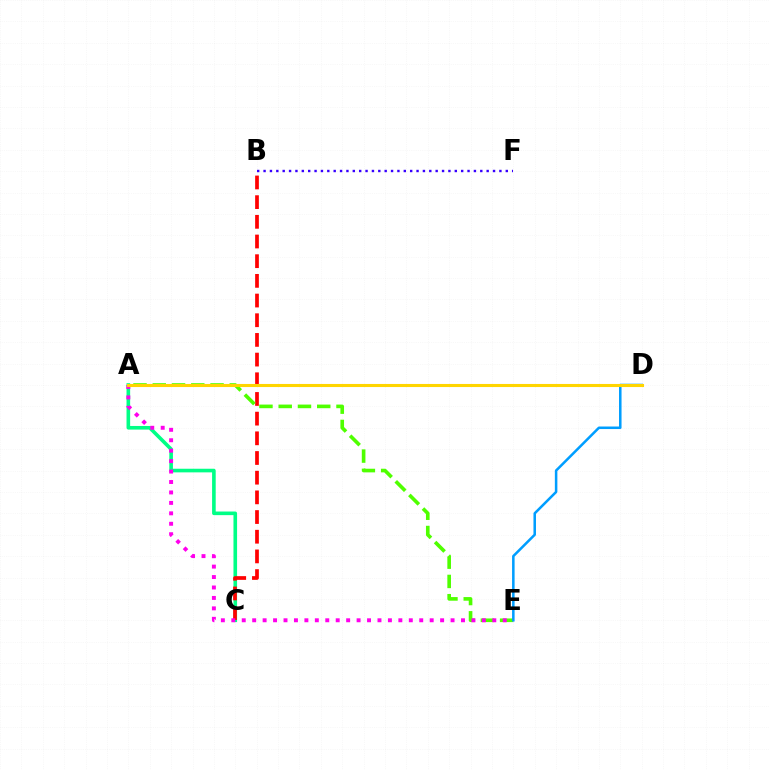{('A', 'C'): [{'color': '#00ff86', 'line_style': 'solid', 'thickness': 2.6}], ('B', 'C'): [{'color': '#ff0000', 'line_style': 'dashed', 'thickness': 2.67}], ('A', 'E'): [{'color': '#4fff00', 'line_style': 'dashed', 'thickness': 2.62}, {'color': '#ff00ed', 'line_style': 'dotted', 'thickness': 2.84}], ('B', 'F'): [{'color': '#3700ff', 'line_style': 'dotted', 'thickness': 1.73}], ('D', 'E'): [{'color': '#009eff', 'line_style': 'solid', 'thickness': 1.82}], ('A', 'D'): [{'color': '#ffd500', 'line_style': 'solid', 'thickness': 2.22}]}